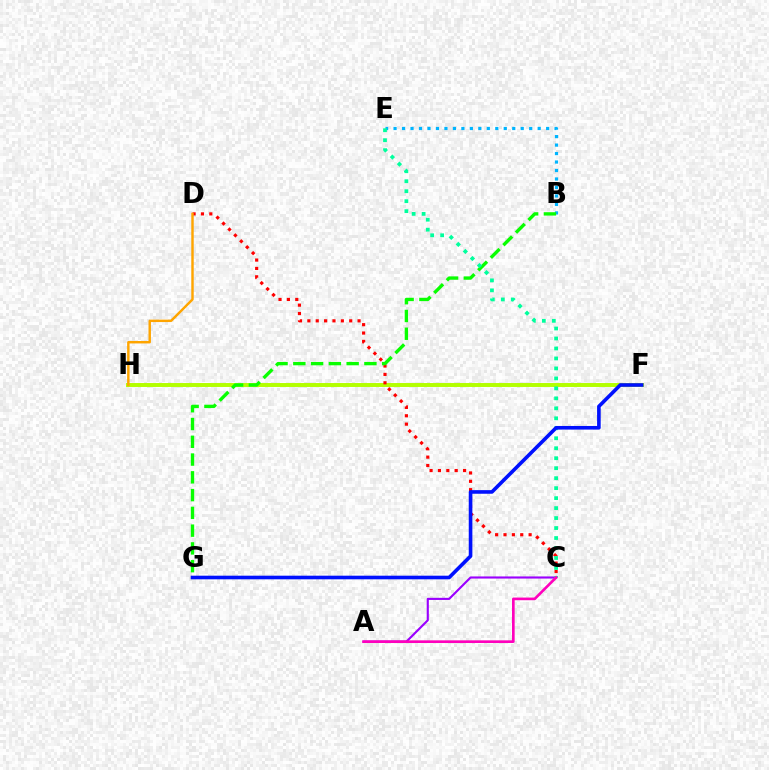{('F', 'H'): [{'color': '#b3ff00', 'line_style': 'solid', 'thickness': 2.83}], ('C', 'D'): [{'color': '#ff0000', 'line_style': 'dotted', 'thickness': 2.27}], ('B', 'E'): [{'color': '#00b5ff', 'line_style': 'dotted', 'thickness': 2.3}], ('B', 'G'): [{'color': '#08ff00', 'line_style': 'dashed', 'thickness': 2.41}], ('D', 'H'): [{'color': '#ffa500', 'line_style': 'solid', 'thickness': 1.75}], ('A', 'C'): [{'color': '#9b00ff', 'line_style': 'solid', 'thickness': 1.53}, {'color': '#ff00bd', 'line_style': 'solid', 'thickness': 1.91}], ('C', 'E'): [{'color': '#00ff9d', 'line_style': 'dotted', 'thickness': 2.71}], ('F', 'G'): [{'color': '#0010ff', 'line_style': 'solid', 'thickness': 2.6}]}